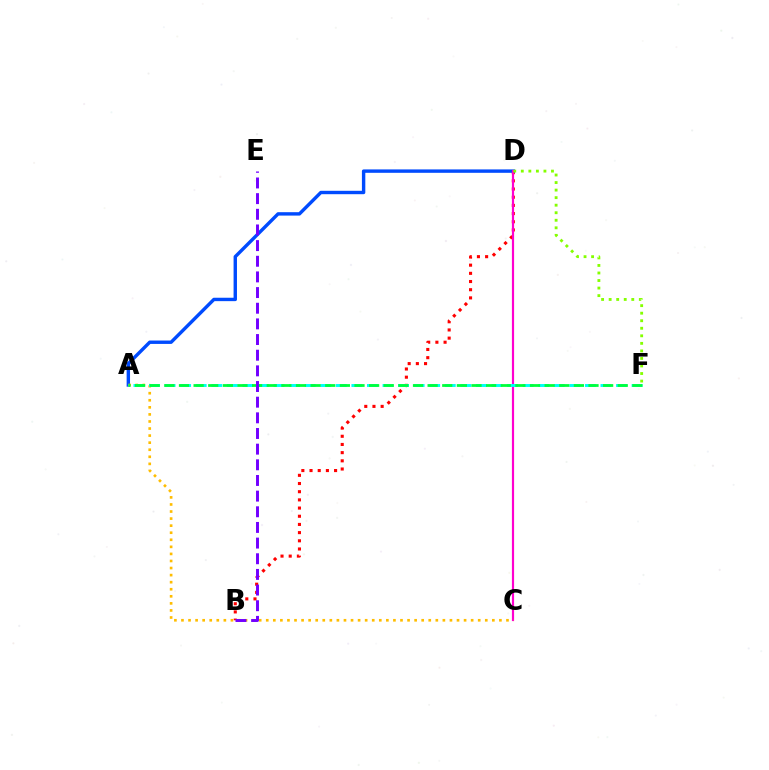{('B', 'D'): [{'color': '#ff0000', 'line_style': 'dotted', 'thickness': 2.22}], ('A', 'D'): [{'color': '#004bff', 'line_style': 'solid', 'thickness': 2.45}], ('C', 'D'): [{'color': '#ff00cf', 'line_style': 'solid', 'thickness': 1.57}], ('A', 'C'): [{'color': '#ffbd00', 'line_style': 'dotted', 'thickness': 1.92}], ('D', 'F'): [{'color': '#84ff00', 'line_style': 'dotted', 'thickness': 2.05}], ('A', 'F'): [{'color': '#00fff6', 'line_style': 'dashed', 'thickness': 2.11}, {'color': '#00ff39', 'line_style': 'dashed', 'thickness': 1.99}], ('B', 'E'): [{'color': '#7200ff', 'line_style': 'dashed', 'thickness': 2.13}]}